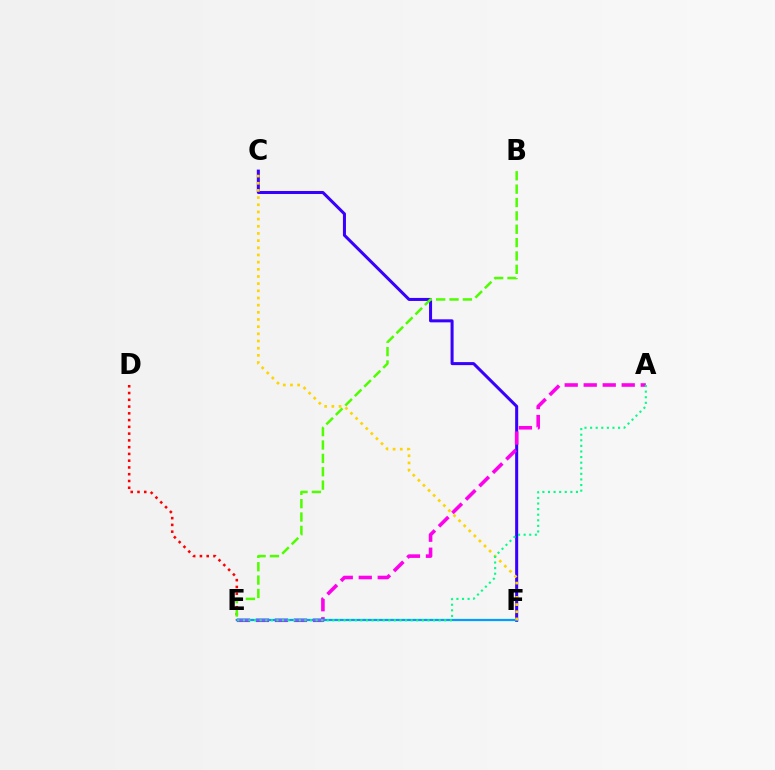{('C', 'F'): [{'color': '#3700ff', 'line_style': 'solid', 'thickness': 2.18}, {'color': '#ffd500', 'line_style': 'dotted', 'thickness': 1.95}], ('D', 'E'): [{'color': '#ff0000', 'line_style': 'dotted', 'thickness': 1.84}], ('A', 'E'): [{'color': '#ff00ed', 'line_style': 'dashed', 'thickness': 2.58}, {'color': '#00ff86', 'line_style': 'dotted', 'thickness': 1.52}], ('E', 'F'): [{'color': '#009eff', 'line_style': 'solid', 'thickness': 1.61}], ('B', 'E'): [{'color': '#4fff00', 'line_style': 'dashed', 'thickness': 1.82}]}